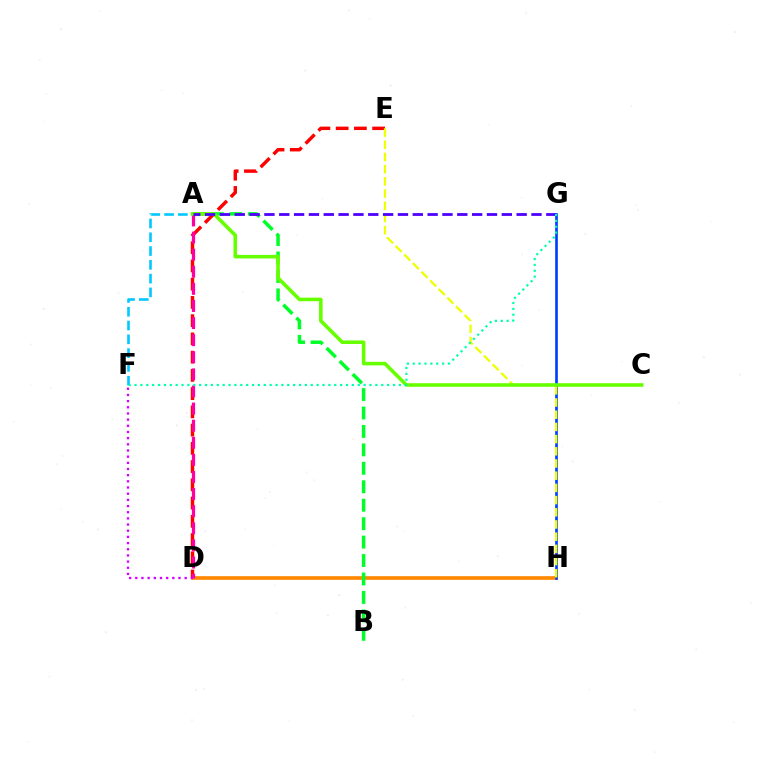{('D', 'H'): [{'color': '#ff8800', 'line_style': 'solid', 'thickness': 2.64}], ('A', 'F'): [{'color': '#00c7ff', 'line_style': 'dashed', 'thickness': 1.87}], ('D', 'E'): [{'color': '#ff0000', 'line_style': 'dashed', 'thickness': 2.48}], ('G', 'H'): [{'color': '#003fff', 'line_style': 'solid', 'thickness': 1.92}], ('A', 'B'): [{'color': '#00ff27', 'line_style': 'dashed', 'thickness': 2.51}], ('A', 'D'): [{'color': '#ff00a0', 'line_style': 'dashed', 'thickness': 2.32}], ('E', 'H'): [{'color': '#eeff00', 'line_style': 'dashed', 'thickness': 1.66}], ('A', 'C'): [{'color': '#66ff00', 'line_style': 'solid', 'thickness': 2.58}], ('A', 'G'): [{'color': '#4f00ff', 'line_style': 'dashed', 'thickness': 2.02}], ('D', 'F'): [{'color': '#d600ff', 'line_style': 'dotted', 'thickness': 1.68}], ('F', 'G'): [{'color': '#00ffaf', 'line_style': 'dotted', 'thickness': 1.6}]}